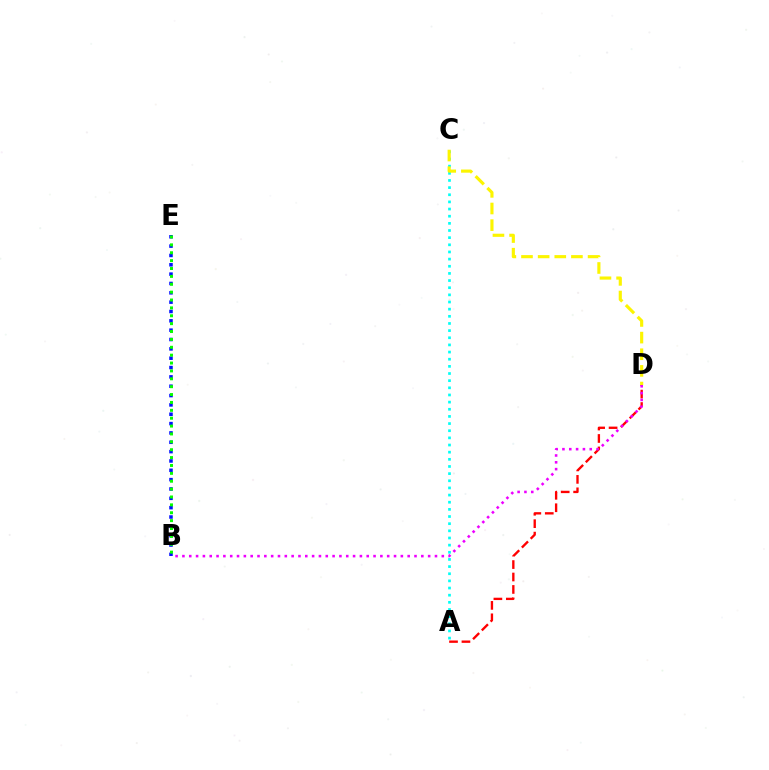{('A', 'D'): [{'color': '#ff0000', 'line_style': 'dashed', 'thickness': 1.69}], ('B', 'D'): [{'color': '#ee00ff', 'line_style': 'dotted', 'thickness': 1.85}], ('A', 'C'): [{'color': '#00fff6', 'line_style': 'dotted', 'thickness': 1.94}], ('C', 'D'): [{'color': '#fcf500', 'line_style': 'dashed', 'thickness': 2.26}], ('B', 'E'): [{'color': '#0010ff', 'line_style': 'dotted', 'thickness': 2.54}, {'color': '#08ff00', 'line_style': 'dotted', 'thickness': 2.14}]}